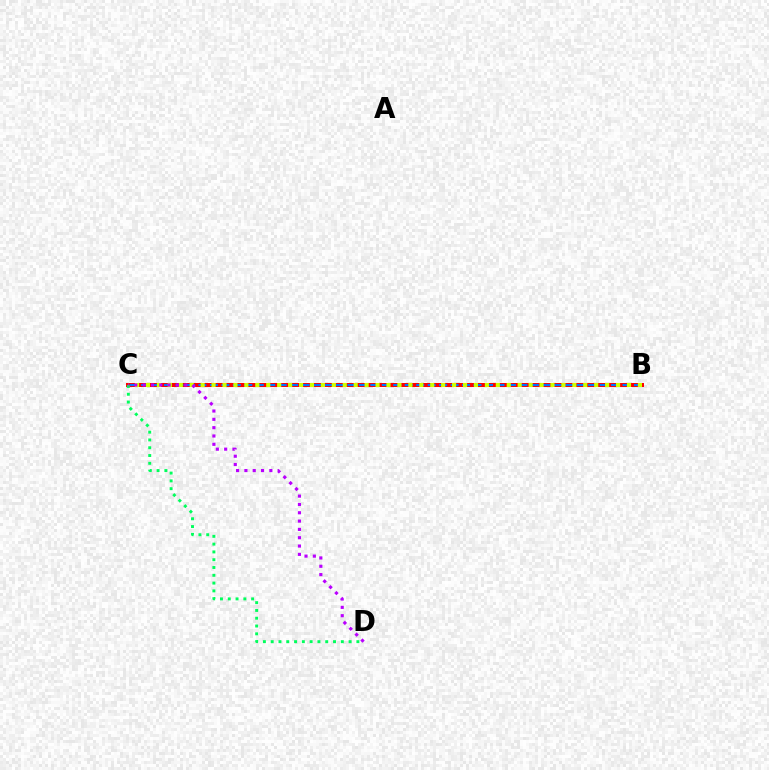{('B', 'C'): [{'color': '#ff0000', 'line_style': 'solid', 'thickness': 2.87}, {'color': '#0074ff', 'line_style': 'dashed', 'thickness': 1.56}, {'color': '#d1ff00', 'line_style': 'dotted', 'thickness': 2.97}], ('C', 'D'): [{'color': '#00ff5c', 'line_style': 'dotted', 'thickness': 2.12}, {'color': '#b900ff', 'line_style': 'dotted', 'thickness': 2.26}]}